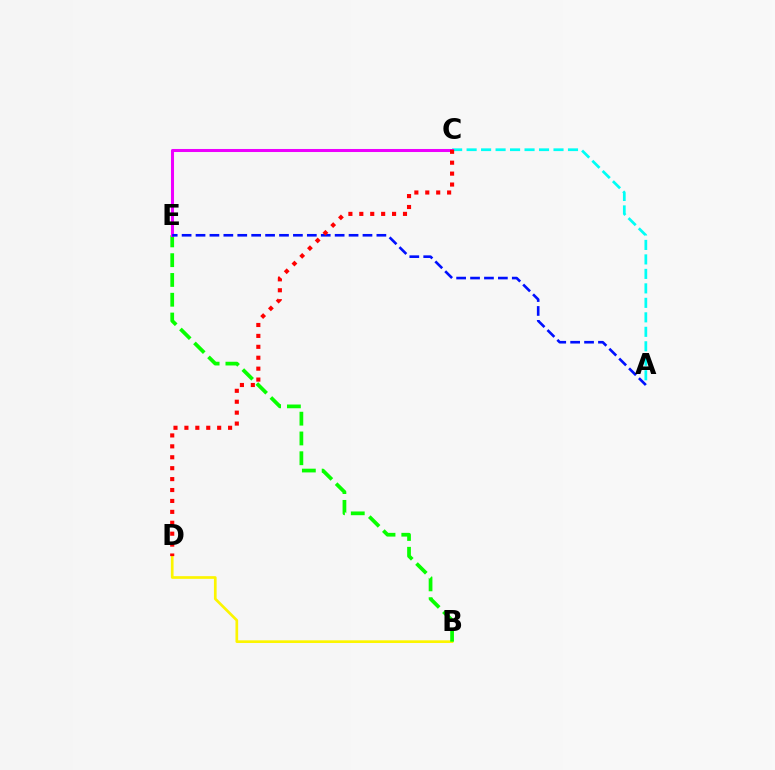{('B', 'D'): [{'color': '#fcf500', 'line_style': 'solid', 'thickness': 1.93}], ('B', 'E'): [{'color': '#08ff00', 'line_style': 'dashed', 'thickness': 2.69}], ('A', 'C'): [{'color': '#00fff6', 'line_style': 'dashed', 'thickness': 1.97}], ('C', 'E'): [{'color': '#ee00ff', 'line_style': 'solid', 'thickness': 2.19}], ('A', 'E'): [{'color': '#0010ff', 'line_style': 'dashed', 'thickness': 1.89}], ('C', 'D'): [{'color': '#ff0000', 'line_style': 'dotted', 'thickness': 2.97}]}